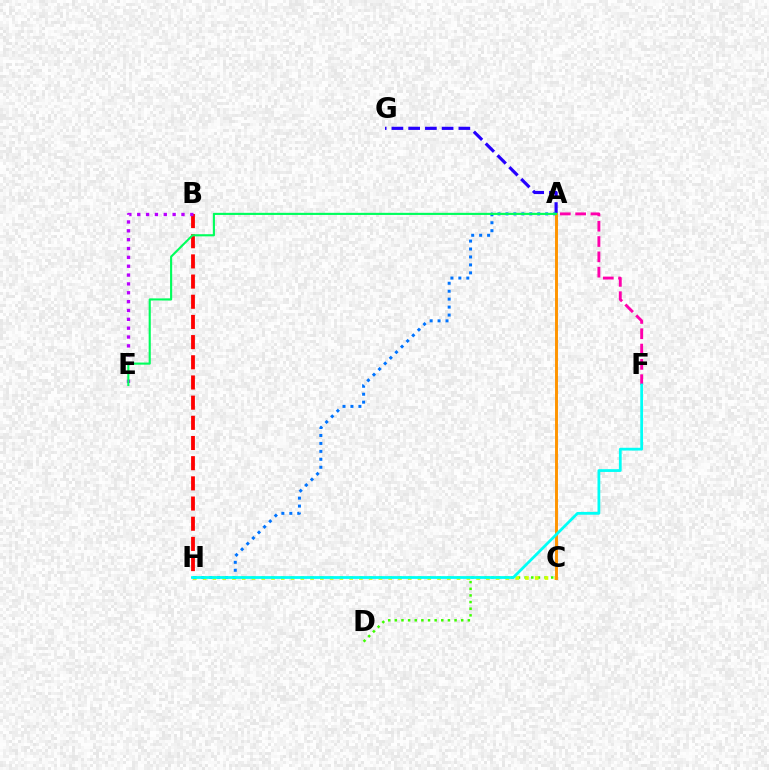{('A', 'F'): [{'color': '#ff00ac', 'line_style': 'dashed', 'thickness': 2.08}], ('B', 'H'): [{'color': '#ff0000', 'line_style': 'dashed', 'thickness': 2.74}], ('B', 'E'): [{'color': '#b900ff', 'line_style': 'dotted', 'thickness': 2.4}], ('C', 'D'): [{'color': '#3dff00', 'line_style': 'dotted', 'thickness': 1.8}], ('A', 'G'): [{'color': '#2500ff', 'line_style': 'dashed', 'thickness': 2.27}], ('C', 'H'): [{'color': '#d1ff00', 'line_style': 'dotted', 'thickness': 2.65}], ('A', 'H'): [{'color': '#0074ff', 'line_style': 'dotted', 'thickness': 2.16}], ('A', 'C'): [{'color': '#ff9400', 'line_style': 'solid', 'thickness': 2.12}], ('A', 'E'): [{'color': '#00ff5c', 'line_style': 'solid', 'thickness': 1.53}], ('F', 'H'): [{'color': '#00fff6', 'line_style': 'solid', 'thickness': 2.0}]}